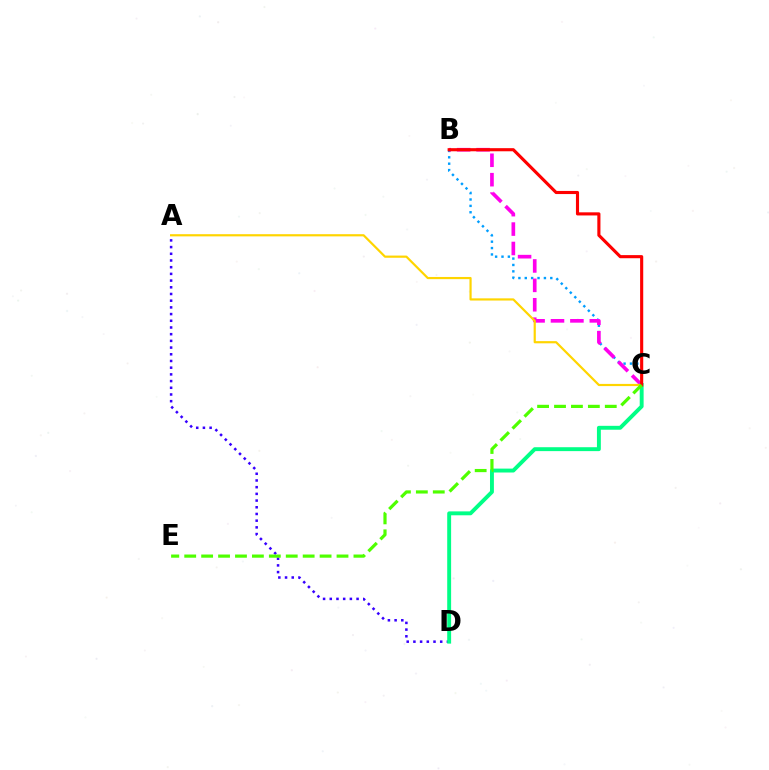{('B', 'C'): [{'color': '#009eff', 'line_style': 'dotted', 'thickness': 1.73}, {'color': '#ff00ed', 'line_style': 'dashed', 'thickness': 2.64}, {'color': '#ff0000', 'line_style': 'solid', 'thickness': 2.25}], ('A', 'D'): [{'color': '#3700ff', 'line_style': 'dotted', 'thickness': 1.82}], ('A', 'C'): [{'color': '#ffd500', 'line_style': 'solid', 'thickness': 1.58}], ('C', 'D'): [{'color': '#00ff86', 'line_style': 'solid', 'thickness': 2.81}], ('C', 'E'): [{'color': '#4fff00', 'line_style': 'dashed', 'thickness': 2.3}]}